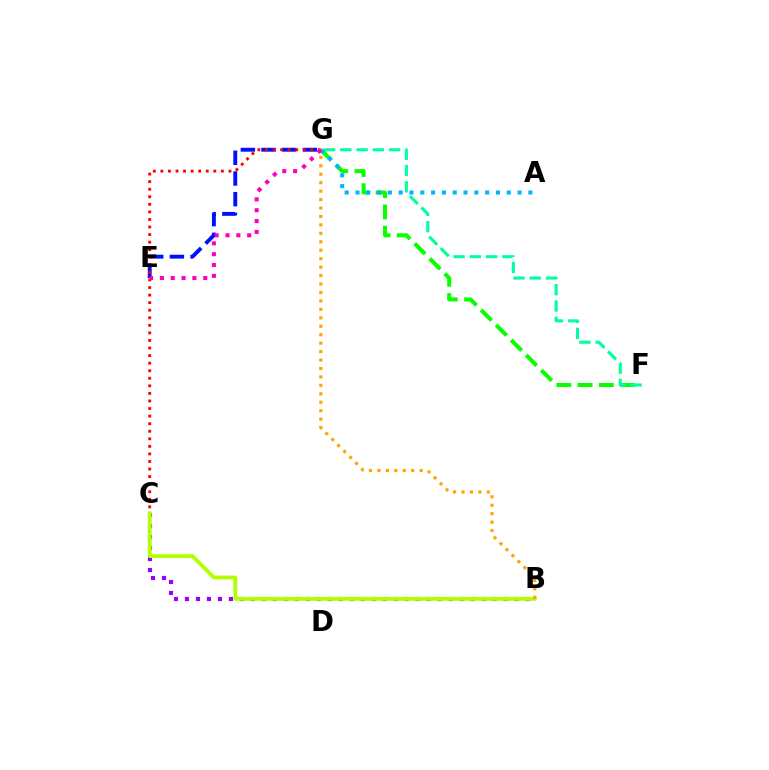{('F', 'G'): [{'color': '#08ff00', 'line_style': 'dashed', 'thickness': 2.89}, {'color': '#00ff9d', 'line_style': 'dashed', 'thickness': 2.21}], ('E', 'G'): [{'color': '#0010ff', 'line_style': 'dashed', 'thickness': 2.81}, {'color': '#ff00bd', 'line_style': 'dotted', 'thickness': 2.95}], ('B', 'C'): [{'color': '#9b00ff', 'line_style': 'dotted', 'thickness': 2.99}, {'color': '#b3ff00', 'line_style': 'solid', 'thickness': 2.75}], ('C', 'G'): [{'color': '#ff0000', 'line_style': 'dotted', 'thickness': 2.05}], ('A', 'G'): [{'color': '#00b5ff', 'line_style': 'dotted', 'thickness': 2.94}], ('B', 'G'): [{'color': '#ffa500', 'line_style': 'dotted', 'thickness': 2.29}]}